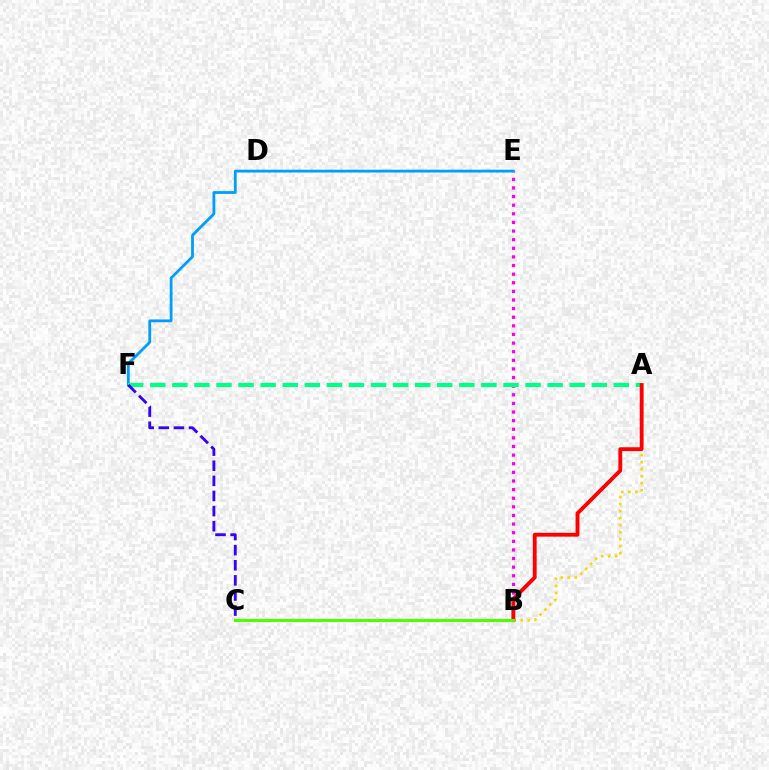{('A', 'B'): [{'color': '#ffd500', 'line_style': 'dotted', 'thickness': 1.91}, {'color': '#ff0000', 'line_style': 'solid', 'thickness': 2.77}], ('B', 'E'): [{'color': '#ff00ed', 'line_style': 'dotted', 'thickness': 2.34}], ('E', 'F'): [{'color': '#009eff', 'line_style': 'solid', 'thickness': 2.02}], ('A', 'F'): [{'color': '#00ff86', 'line_style': 'dashed', 'thickness': 3.0}], ('B', 'C'): [{'color': '#4fff00', 'line_style': 'solid', 'thickness': 2.2}], ('C', 'F'): [{'color': '#3700ff', 'line_style': 'dashed', 'thickness': 2.05}]}